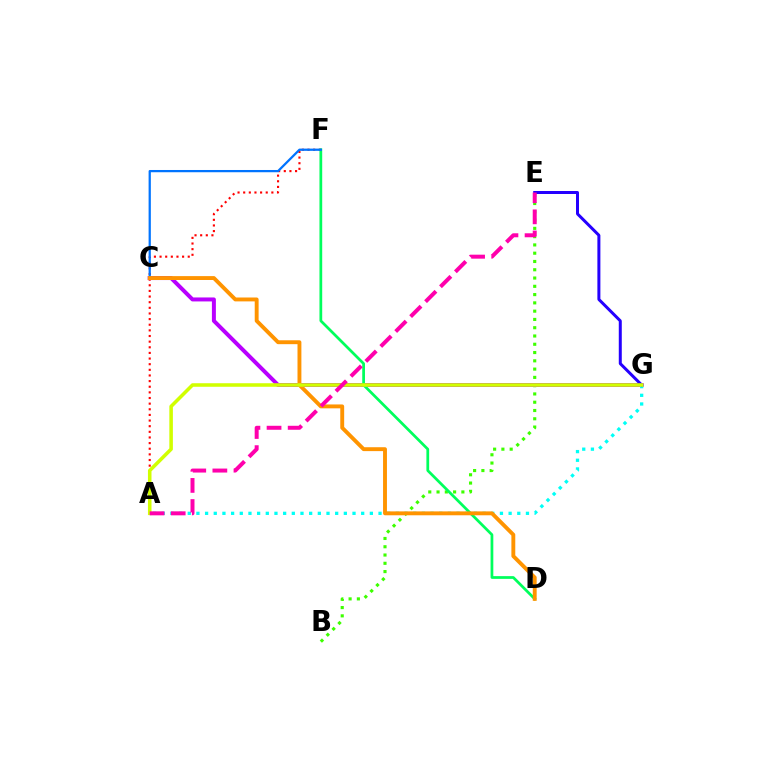{('B', 'E'): [{'color': '#3dff00', 'line_style': 'dotted', 'thickness': 2.25}], ('A', 'F'): [{'color': '#ff0000', 'line_style': 'dotted', 'thickness': 1.53}], ('C', 'G'): [{'color': '#b900ff', 'line_style': 'solid', 'thickness': 2.86}], ('D', 'F'): [{'color': '#00ff5c', 'line_style': 'solid', 'thickness': 1.97}], ('C', 'F'): [{'color': '#0074ff', 'line_style': 'solid', 'thickness': 1.62}], ('A', 'G'): [{'color': '#00fff6', 'line_style': 'dotted', 'thickness': 2.36}, {'color': '#d1ff00', 'line_style': 'solid', 'thickness': 2.56}], ('C', 'D'): [{'color': '#ff9400', 'line_style': 'solid', 'thickness': 2.8}], ('E', 'G'): [{'color': '#2500ff', 'line_style': 'solid', 'thickness': 2.16}], ('A', 'E'): [{'color': '#ff00ac', 'line_style': 'dashed', 'thickness': 2.87}]}